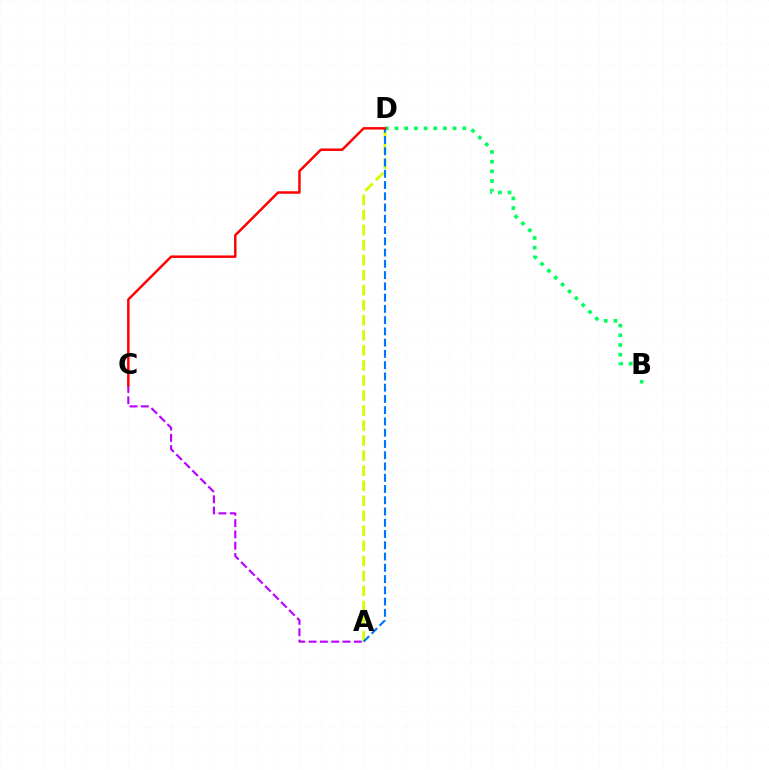{('A', 'D'): [{'color': '#d1ff00', 'line_style': 'dashed', 'thickness': 2.04}, {'color': '#0074ff', 'line_style': 'dashed', 'thickness': 1.53}], ('B', 'D'): [{'color': '#00ff5c', 'line_style': 'dotted', 'thickness': 2.63}], ('A', 'C'): [{'color': '#b900ff', 'line_style': 'dashed', 'thickness': 1.54}], ('C', 'D'): [{'color': '#ff0000', 'line_style': 'solid', 'thickness': 1.77}]}